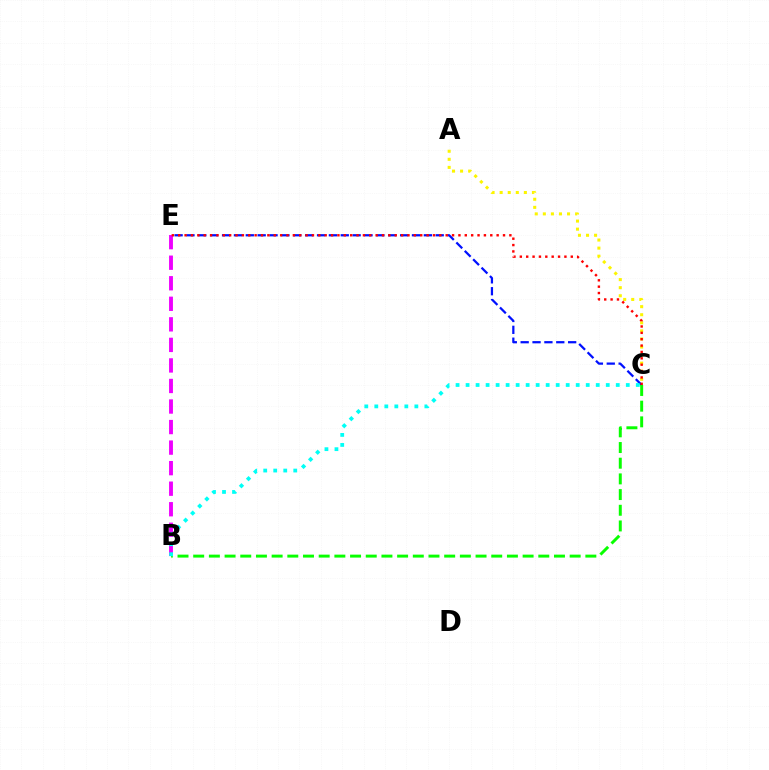{('A', 'C'): [{'color': '#fcf500', 'line_style': 'dotted', 'thickness': 2.19}], ('C', 'E'): [{'color': '#0010ff', 'line_style': 'dashed', 'thickness': 1.61}, {'color': '#ff0000', 'line_style': 'dotted', 'thickness': 1.73}], ('B', 'C'): [{'color': '#08ff00', 'line_style': 'dashed', 'thickness': 2.13}, {'color': '#00fff6', 'line_style': 'dotted', 'thickness': 2.72}], ('B', 'E'): [{'color': '#ee00ff', 'line_style': 'dashed', 'thickness': 2.79}]}